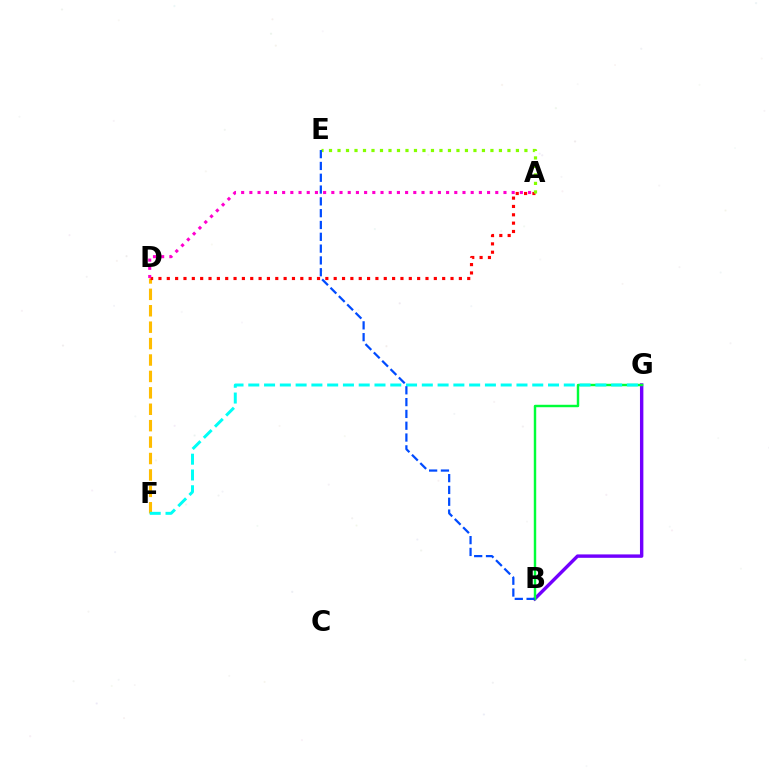{('D', 'F'): [{'color': '#ffbd00', 'line_style': 'dashed', 'thickness': 2.23}], ('B', 'G'): [{'color': '#7200ff', 'line_style': 'solid', 'thickness': 2.46}, {'color': '#00ff39', 'line_style': 'solid', 'thickness': 1.76}], ('A', 'D'): [{'color': '#ff0000', 'line_style': 'dotted', 'thickness': 2.27}, {'color': '#ff00cf', 'line_style': 'dotted', 'thickness': 2.23}], ('A', 'E'): [{'color': '#84ff00', 'line_style': 'dotted', 'thickness': 2.31}], ('F', 'G'): [{'color': '#00fff6', 'line_style': 'dashed', 'thickness': 2.14}], ('B', 'E'): [{'color': '#004bff', 'line_style': 'dashed', 'thickness': 1.6}]}